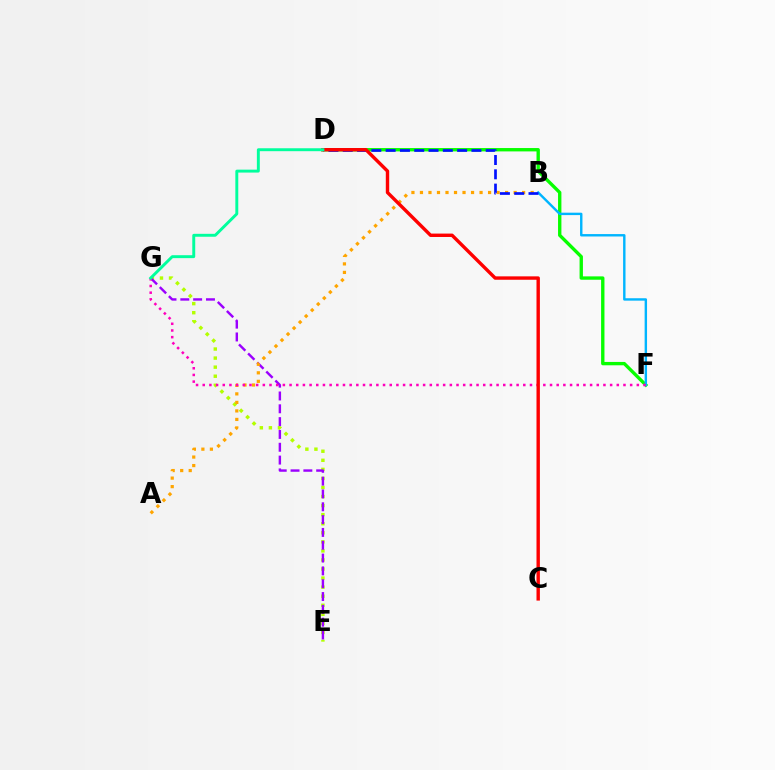{('D', 'F'): [{'color': '#08ff00', 'line_style': 'solid', 'thickness': 2.42}], ('E', 'G'): [{'color': '#b3ff00', 'line_style': 'dotted', 'thickness': 2.46}, {'color': '#9b00ff', 'line_style': 'dashed', 'thickness': 1.74}], ('B', 'F'): [{'color': '#00b5ff', 'line_style': 'solid', 'thickness': 1.73}], ('A', 'B'): [{'color': '#ffa500', 'line_style': 'dotted', 'thickness': 2.31}], ('B', 'D'): [{'color': '#0010ff', 'line_style': 'dashed', 'thickness': 1.94}], ('F', 'G'): [{'color': '#ff00bd', 'line_style': 'dotted', 'thickness': 1.81}], ('C', 'D'): [{'color': '#ff0000', 'line_style': 'solid', 'thickness': 2.45}], ('D', 'G'): [{'color': '#00ff9d', 'line_style': 'solid', 'thickness': 2.11}]}